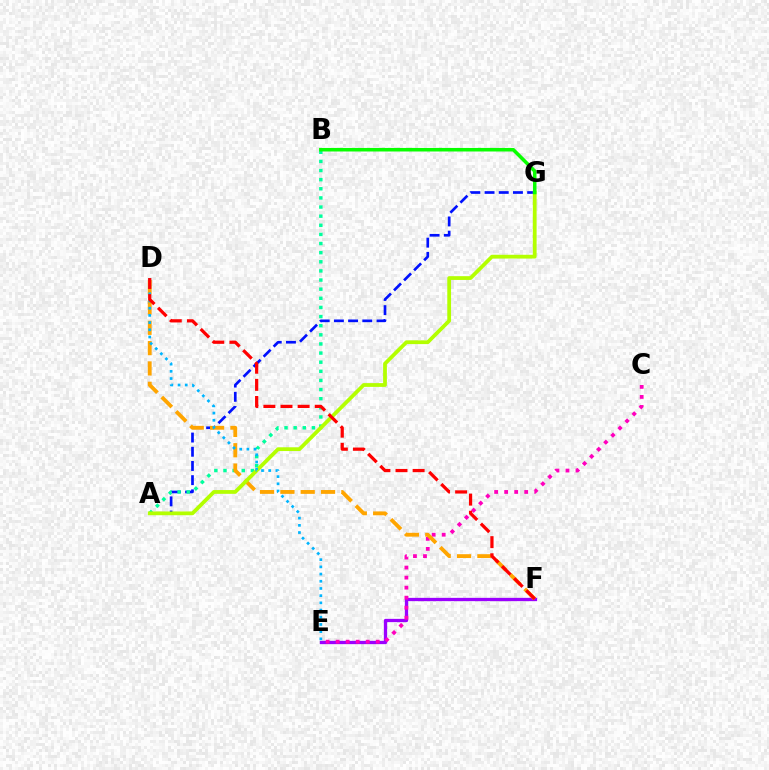{('A', 'G'): [{'color': '#0010ff', 'line_style': 'dashed', 'thickness': 1.93}, {'color': '#b3ff00', 'line_style': 'solid', 'thickness': 2.71}], ('A', 'B'): [{'color': '#00ff9d', 'line_style': 'dotted', 'thickness': 2.48}], ('E', 'F'): [{'color': '#9b00ff', 'line_style': 'solid', 'thickness': 2.37}], ('C', 'E'): [{'color': '#ff00bd', 'line_style': 'dotted', 'thickness': 2.72}], ('D', 'F'): [{'color': '#ffa500', 'line_style': 'dashed', 'thickness': 2.76}, {'color': '#ff0000', 'line_style': 'dashed', 'thickness': 2.33}], ('D', 'E'): [{'color': '#00b5ff', 'line_style': 'dotted', 'thickness': 1.96}], ('B', 'G'): [{'color': '#08ff00', 'line_style': 'solid', 'thickness': 2.55}]}